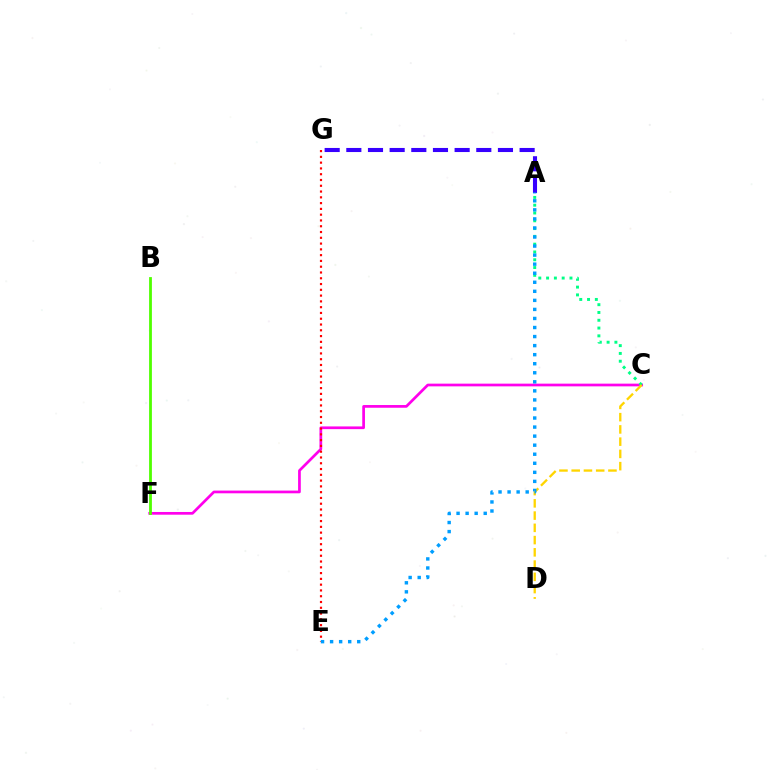{('C', 'F'): [{'color': '#ff00ed', 'line_style': 'solid', 'thickness': 1.95}], ('A', 'G'): [{'color': '#3700ff', 'line_style': 'dashed', 'thickness': 2.94}], ('A', 'C'): [{'color': '#00ff86', 'line_style': 'dotted', 'thickness': 2.12}], ('E', 'G'): [{'color': '#ff0000', 'line_style': 'dotted', 'thickness': 1.57}], ('B', 'F'): [{'color': '#4fff00', 'line_style': 'solid', 'thickness': 2.01}], ('C', 'D'): [{'color': '#ffd500', 'line_style': 'dashed', 'thickness': 1.66}], ('A', 'E'): [{'color': '#009eff', 'line_style': 'dotted', 'thickness': 2.46}]}